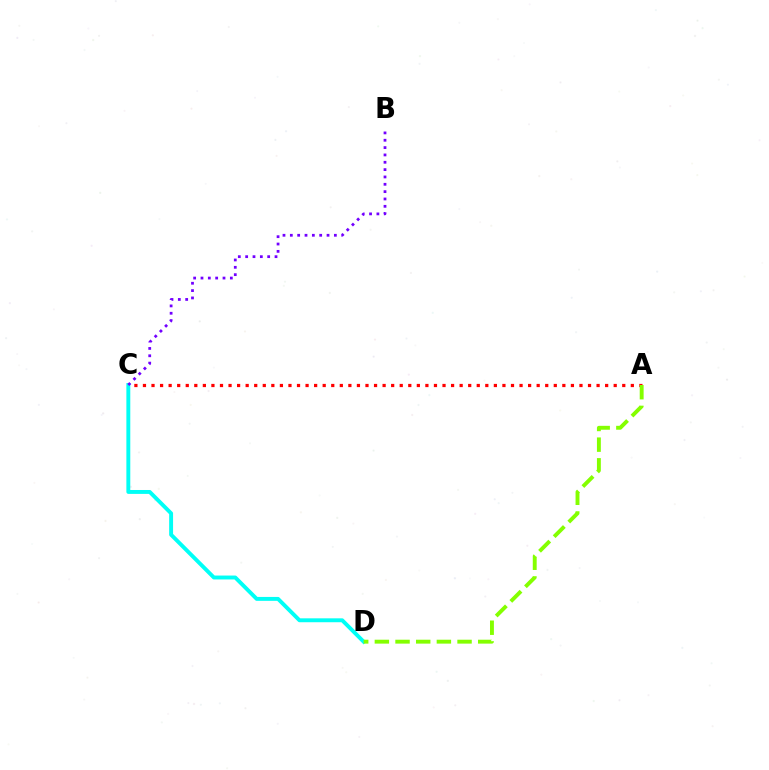{('A', 'C'): [{'color': '#ff0000', 'line_style': 'dotted', 'thickness': 2.33}], ('C', 'D'): [{'color': '#00fff6', 'line_style': 'solid', 'thickness': 2.81}], ('B', 'C'): [{'color': '#7200ff', 'line_style': 'dotted', 'thickness': 1.99}], ('A', 'D'): [{'color': '#84ff00', 'line_style': 'dashed', 'thickness': 2.81}]}